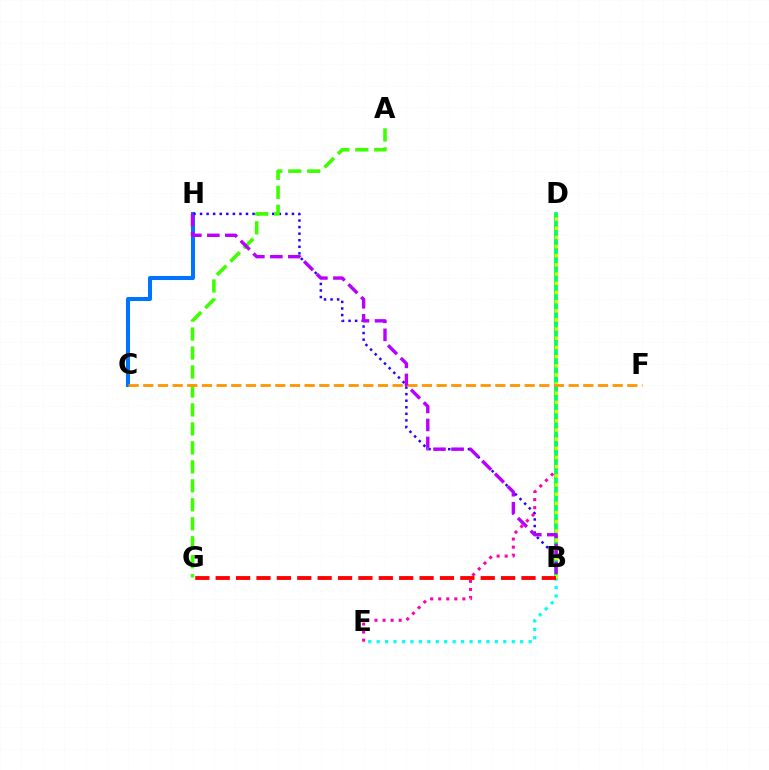{('C', 'H'): [{'color': '#0074ff', 'line_style': 'solid', 'thickness': 2.9}], ('B', 'H'): [{'color': '#2500ff', 'line_style': 'dotted', 'thickness': 1.78}, {'color': '#b900ff', 'line_style': 'dashed', 'thickness': 2.44}], ('D', 'E'): [{'color': '#ff00ac', 'line_style': 'dotted', 'thickness': 2.19}], ('B', 'D'): [{'color': '#00ff5c', 'line_style': 'solid', 'thickness': 2.72}, {'color': '#d1ff00', 'line_style': 'dotted', 'thickness': 2.49}], ('B', 'E'): [{'color': '#00fff6', 'line_style': 'dotted', 'thickness': 2.29}], ('A', 'G'): [{'color': '#3dff00', 'line_style': 'dashed', 'thickness': 2.58}], ('C', 'F'): [{'color': '#ff9400', 'line_style': 'dashed', 'thickness': 1.99}], ('B', 'G'): [{'color': '#ff0000', 'line_style': 'dashed', 'thickness': 2.77}]}